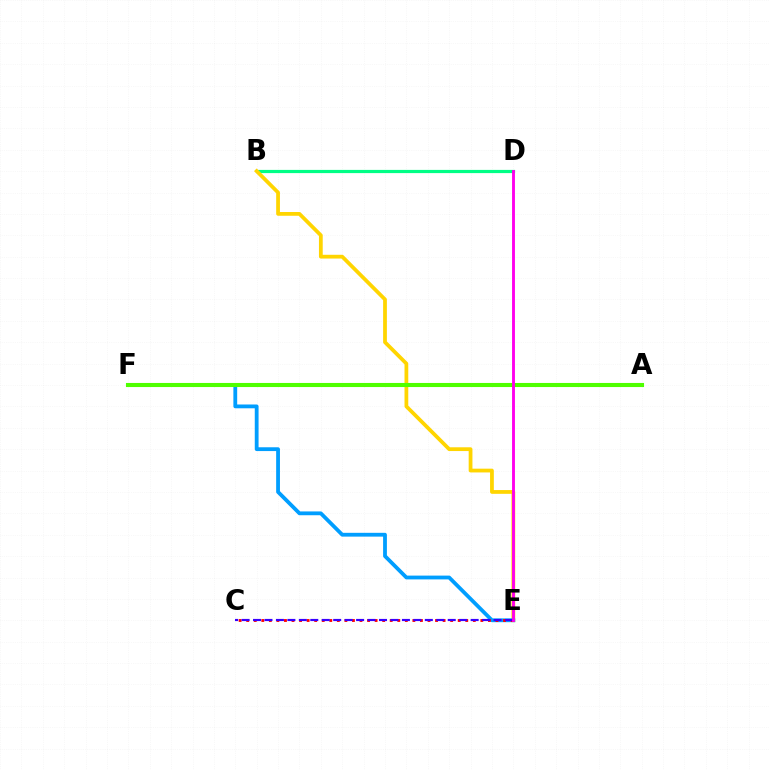{('B', 'D'): [{'color': '#00ff86', 'line_style': 'solid', 'thickness': 2.3}], ('B', 'E'): [{'color': '#ffd500', 'line_style': 'solid', 'thickness': 2.71}], ('E', 'F'): [{'color': '#009eff', 'line_style': 'solid', 'thickness': 2.74}], ('A', 'F'): [{'color': '#4fff00', 'line_style': 'solid', 'thickness': 2.94}], ('C', 'E'): [{'color': '#ff0000', 'line_style': 'dotted', 'thickness': 2.05}, {'color': '#3700ff', 'line_style': 'dashed', 'thickness': 1.56}], ('D', 'E'): [{'color': '#ff00ed', 'line_style': 'solid', 'thickness': 2.07}]}